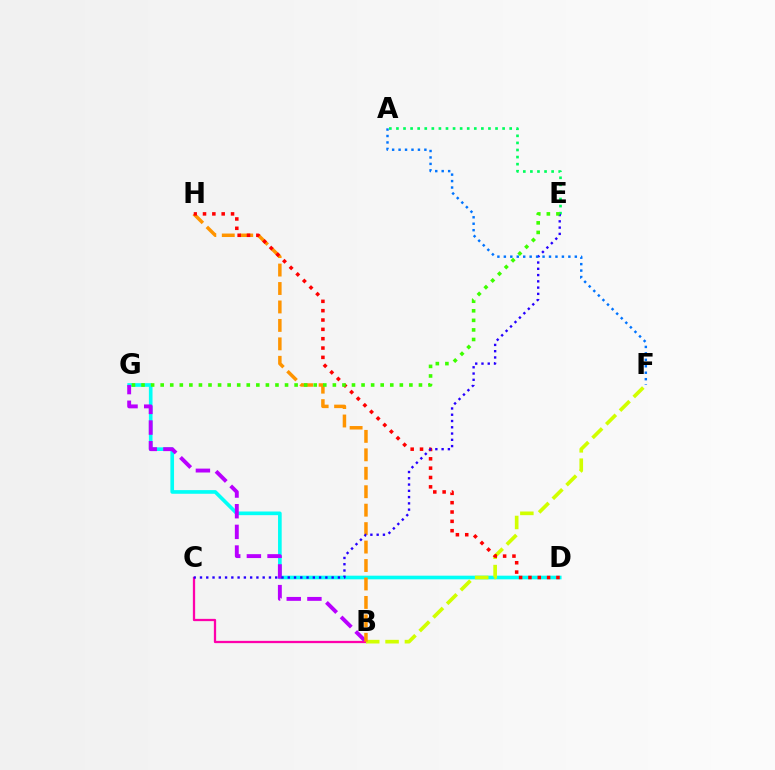{('D', 'G'): [{'color': '#00fff6', 'line_style': 'solid', 'thickness': 2.63}], ('A', 'E'): [{'color': '#00ff5c', 'line_style': 'dotted', 'thickness': 1.92}], ('B', 'G'): [{'color': '#b900ff', 'line_style': 'dashed', 'thickness': 2.81}], ('B', 'C'): [{'color': '#ff00ac', 'line_style': 'solid', 'thickness': 1.64}], ('B', 'F'): [{'color': '#d1ff00', 'line_style': 'dashed', 'thickness': 2.63}], ('B', 'H'): [{'color': '#ff9400', 'line_style': 'dashed', 'thickness': 2.51}], ('D', 'H'): [{'color': '#ff0000', 'line_style': 'dotted', 'thickness': 2.54}], ('C', 'E'): [{'color': '#2500ff', 'line_style': 'dotted', 'thickness': 1.7}], ('A', 'F'): [{'color': '#0074ff', 'line_style': 'dotted', 'thickness': 1.75}], ('E', 'G'): [{'color': '#3dff00', 'line_style': 'dotted', 'thickness': 2.6}]}